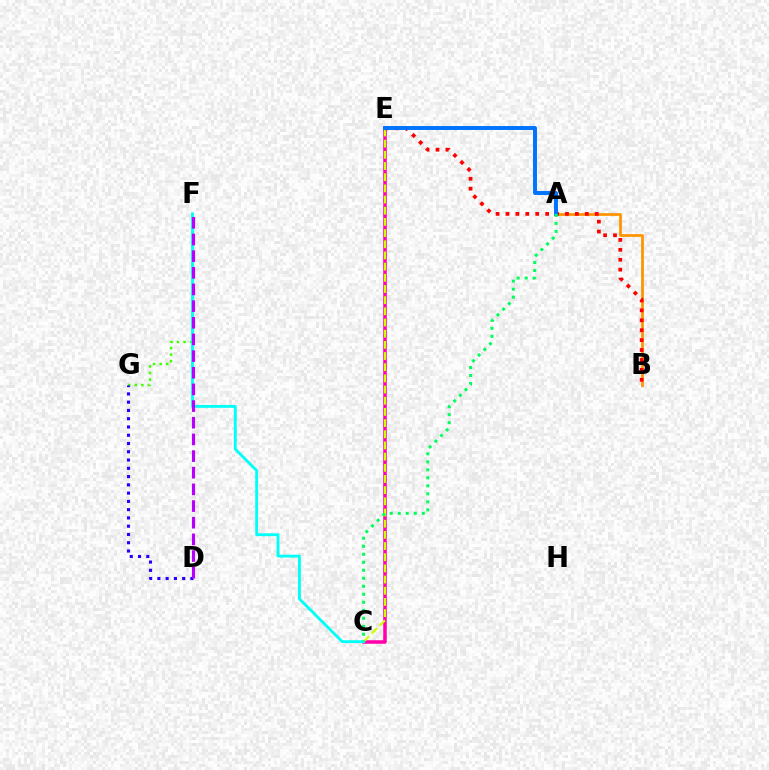{('C', 'E'): [{'color': '#ff00ac', 'line_style': 'solid', 'thickness': 2.54}, {'color': '#d1ff00', 'line_style': 'dashed', 'thickness': 1.52}], ('F', 'G'): [{'color': '#3dff00', 'line_style': 'dotted', 'thickness': 1.78}], ('A', 'B'): [{'color': '#ff9400', 'line_style': 'solid', 'thickness': 1.97}], ('B', 'E'): [{'color': '#ff0000', 'line_style': 'dotted', 'thickness': 2.69}], ('A', 'E'): [{'color': '#0074ff', 'line_style': 'solid', 'thickness': 2.84}], ('C', 'F'): [{'color': '#00fff6', 'line_style': 'solid', 'thickness': 2.06}], ('A', 'C'): [{'color': '#00ff5c', 'line_style': 'dotted', 'thickness': 2.17}], ('D', 'G'): [{'color': '#2500ff', 'line_style': 'dotted', 'thickness': 2.25}], ('D', 'F'): [{'color': '#b900ff', 'line_style': 'dashed', 'thickness': 2.26}]}